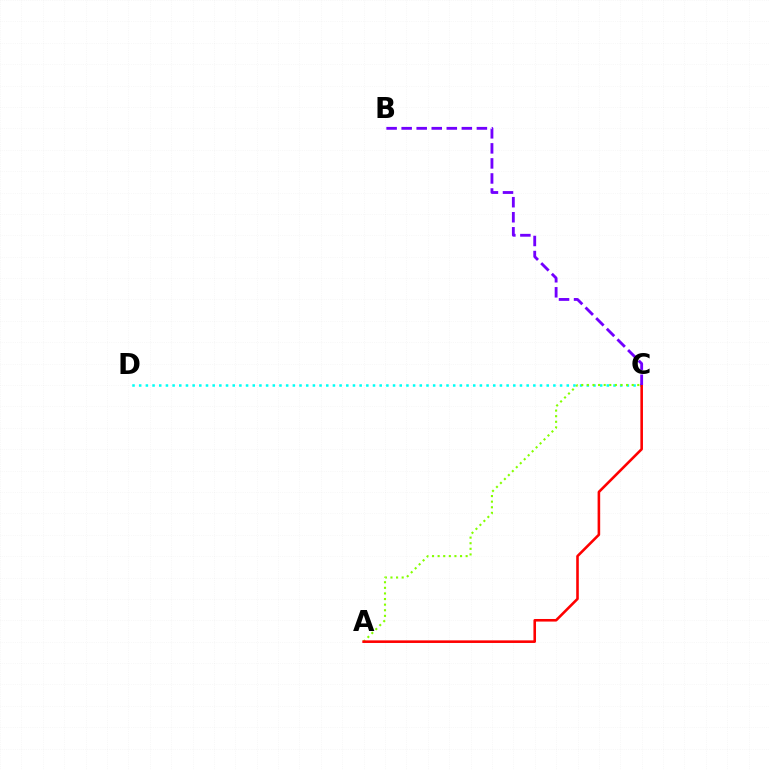{('C', 'D'): [{'color': '#00fff6', 'line_style': 'dotted', 'thickness': 1.82}], ('A', 'C'): [{'color': '#84ff00', 'line_style': 'dotted', 'thickness': 1.52}, {'color': '#ff0000', 'line_style': 'solid', 'thickness': 1.86}], ('B', 'C'): [{'color': '#7200ff', 'line_style': 'dashed', 'thickness': 2.04}]}